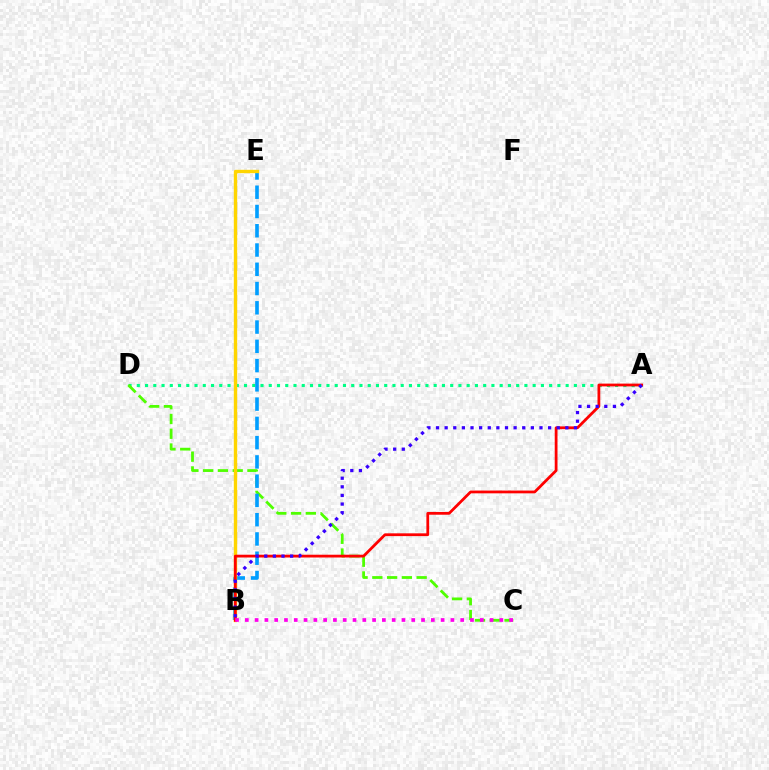{('A', 'D'): [{'color': '#00ff86', 'line_style': 'dotted', 'thickness': 2.24}], ('C', 'D'): [{'color': '#4fff00', 'line_style': 'dashed', 'thickness': 2.01}], ('B', 'E'): [{'color': '#009eff', 'line_style': 'dashed', 'thickness': 2.62}, {'color': '#ffd500', 'line_style': 'solid', 'thickness': 2.43}], ('A', 'B'): [{'color': '#ff0000', 'line_style': 'solid', 'thickness': 2.0}, {'color': '#3700ff', 'line_style': 'dotted', 'thickness': 2.34}], ('B', 'C'): [{'color': '#ff00ed', 'line_style': 'dotted', 'thickness': 2.66}]}